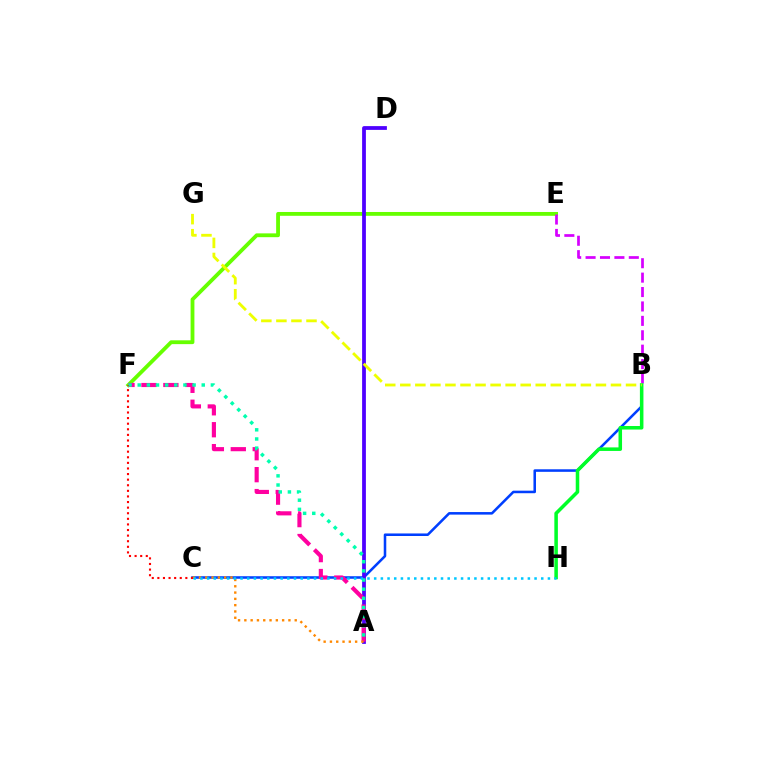{('E', 'F'): [{'color': '#66ff00', 'line_style': 'solid', 'thickness': 2.75}], ('B', 'C'): [{'color': '#003fff', 'line_style': 'solid', 'thickness': 1.84}], ('A', 'D'): [{'color': '#4f00ff', 'line_style': 'solid', 'thickness': 2.71}], ('A', 'F'): [{'color': '#ff00a0', 'line_style': 'dashed', 'thickness': 2.98}, {'color': '#00ffaf', 'line_style': 'dotted', 'thickness': 2.49}], ('A', 'C'): [{'color': '#ff8800', 'line_style': 'dotted', 'thickness': 1.71}], ('B', 'E'): [{'color': '#d600ff', 'line_style': 'dashed', 'thickness': 1.96}], ('B', 'H'): [{'color': '#00ff27', 'line_style': 'solid', 'thickness': 2.55}], ('C', 'F'): [{'color': '#ff0000', 'line_style': 'dotted', 'thickness': 1.52}], ('B', 'G'): [{'color': '#eeff00', 'line_style': 'dashed', 'thickness': 2.04}], ('C', 'H'): [{'color': '#00c7ff', 'line_style': 'dotted', 'thickness': 1.82}]}